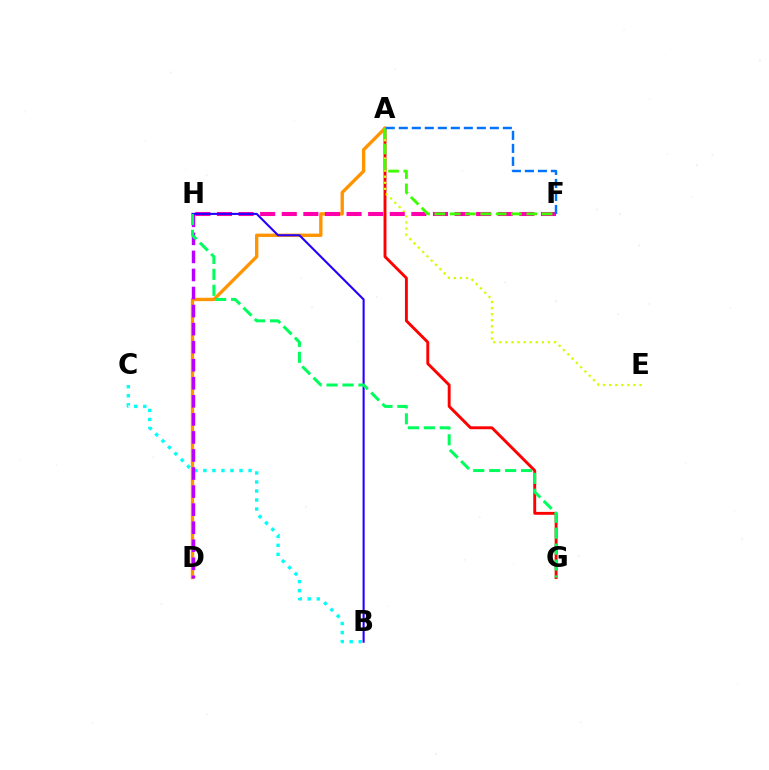{('A', 'G'): [{'color': '#ff0000', 'line_style': 'solid', 'thickness': 2.09}], ('B', 'C'): [{'color': '#00fff6', 'line_style': 'dotted', 'thickness': 2.45}], ('A', 'D'): [{'color': '#ff9400', 'line_style': 'solid', 'thickness': 2.41}], ('A', 'E'): [{'color': '#d1ff00', 'line_style': 'dotted', 'thickness': 1.65}], ('F', 'H'): [{'color': '#ff00ac', 'line_style': 'dashed', 'thickness': 2.93}], ('A', 'F'): [{'color': '#3dff00', 'line_style': 'dashed', 'thickness': 2.08}, {'color': '#0074ff', 'line_style': 'dashed', 'thickness': 1.77}], ('D', 'H'): [{'color': '#b900ff', 'line_style': 'dashed', 'thickness': 2.45}], ('B', 'H'): [{'color': '#2500ff', 'line_style': 'solid', 'thickness': 1.51}], ('G', 'H'): [{'color': '#00ff5c', 'line_style': 'dashed', 'thickness': 2.16}]}